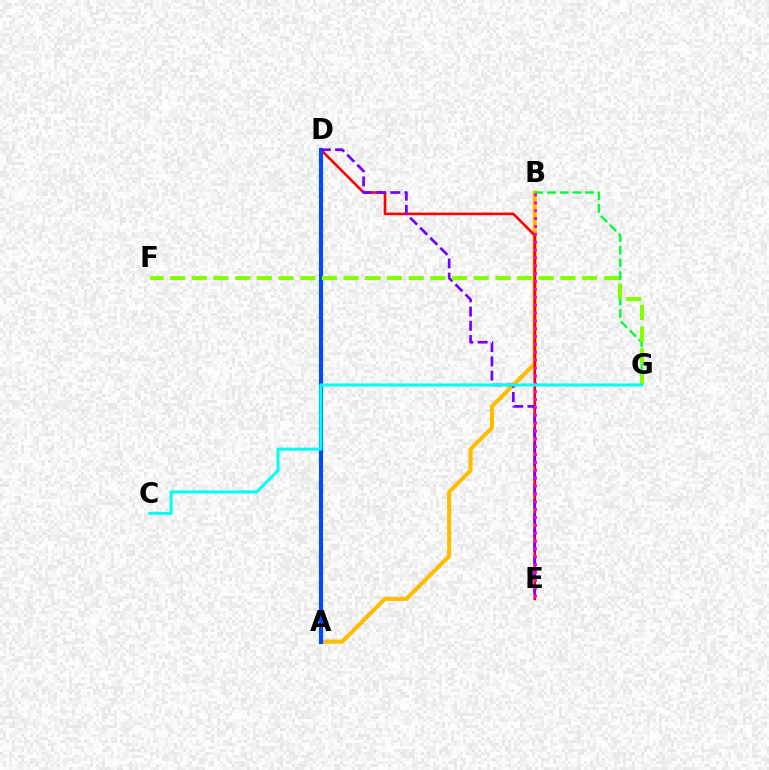{('A', 'B'): [{'color': '#ffbd00', 'line_style': 'solid', 'thickness': 2.95}], ('D', 'E'): [{'color': '#ff0000', 'line_style': 'solid', 'thickness': 1.89}, {'color': '#7200ff', 'line_style': 'dashed', 'thickness': 1.94}], ('A', 'D'): [{'color': '#004bff', 'line_style': 'solid', 'thickness': 3.0}], ('B', 'G'): [{'color': '#00ff39', 'line_style': 'dashed', 'thickness': 1.72}], ('B', 'E'): [{'color': '#ff00cf', 'line_style': 'dotted', 'thickness': 2.14}], ('F', 'G'): [{'color': '#84ff00', 'line_style': 'dashed', 'thickness': 2.95}], ('C', 'G'): [{'color': '#00fff6', 'line_style': 'solid', 'thickness': 2.19}]}